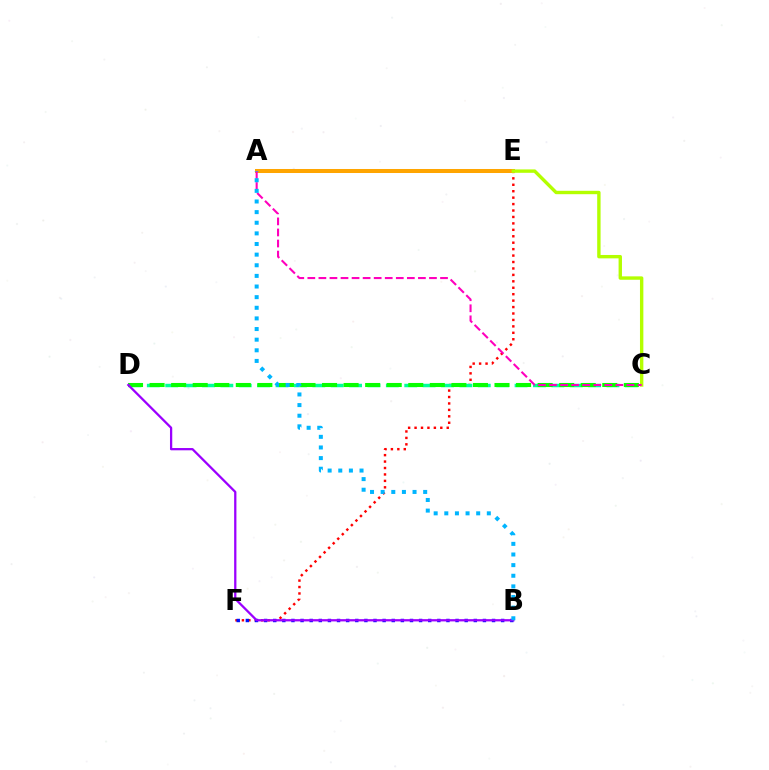{('E', 'F'): [{'color': '#ff0000', 'line_style': 'dotted', 'thickness': 1.75}], ('A', 'E'): [{'color': '#ffa500', 'line_style': 'solid', 'thickness': 2.89}], ('C', 'E'): [{'color': '#b3ff00', 'line_style': 'solid', 'thickness': 2.44}], ('C', 'D'): [{'color': '#00ff9d', 'line_style': 'dashed', 'thickness': 2.5}, {'color': '#08ff00', 'line_style': 'dashed', 'thickness': 2.93}], ('A', 'C'): [{'color': '#ff00bd', 'line_style': 'dashed', 'thickness': 1.5}], ('B', 'F'): [{'color': '#0010ff', 'line_style': 'dotted', 'thickness': 2.48}], ('B', 'D'): [{'color': '#9b00ff', 'line_style': 'solid', 'thickness': 1.63}], ('A', 'B'): [{'color': '#00b5ff', 'line_style': 'dotted', 'thickness': 2.89}]}